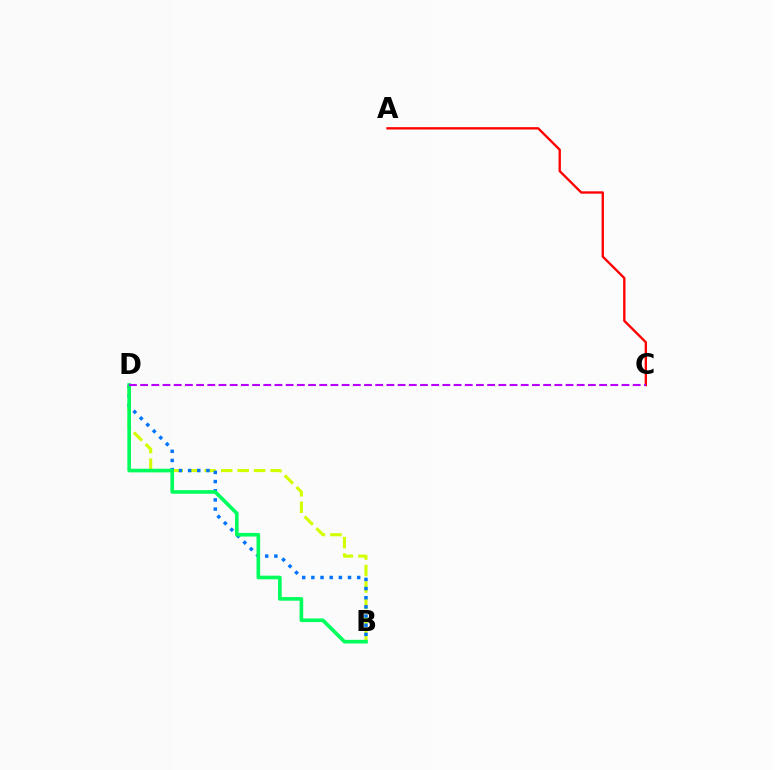{('A', 'C'): [{'color': '#ff0000', 'line_style': 'solid', 'thickness': 1.69}], ('B', 'D'): [{'color': '#d1ff00', 'line_style': 'dashed', 'thickness': 2.24}, {'color': '#0074ff', 'line_style': 'dotted', 'thickness': 2.49}, {'color': '#00ff5c', 'line_style': 'solid', 'thickness': 2.62}], ('C', 'D'): [{'color': '#b900ff', 'line_style': 'dashed', 'thickness': 1.52}]}